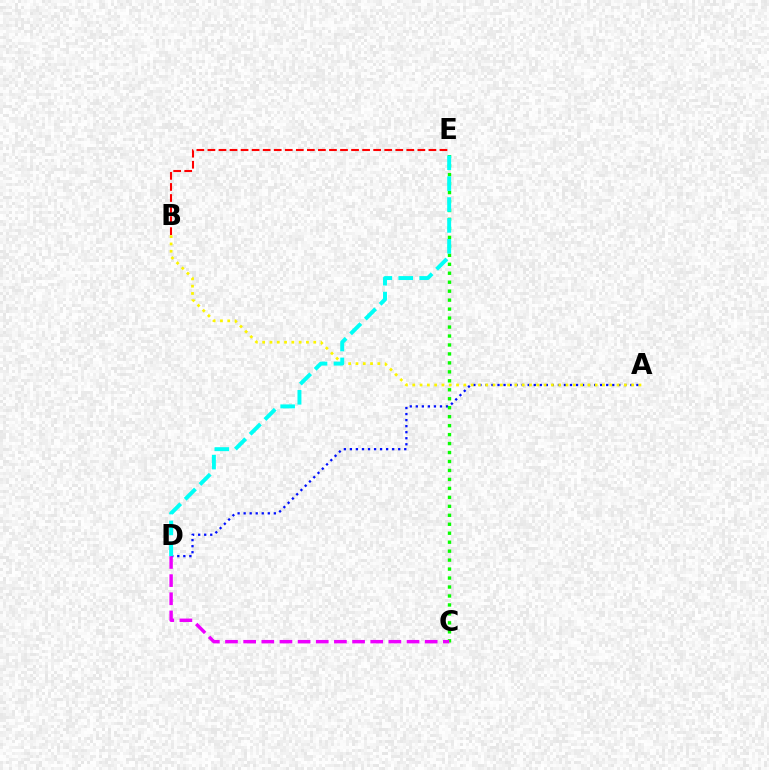{('A', 'D'): [{'color': '#0010ff', 'line_style': 'dotted', 'thickness': 1.64}], ('B', 'E'): [{'color': '#ff0000', 'line_style': 'dashed', 'thickness': 1.5}], ('C', 'E'): [{'color': '#08ff00', 'line_style': 'dotted', 'thickness': 2.44}], ('C', 'D'): [{'color': '#ee00ff', 'line_style': 'dashed', 'thickness': 2.47}], ('A', 'B'): [{'color': '#fcf500', 'line_style': 'dotted', 'thickness': 1.98}], ('D', 'E'): [{'color': '#00fff6', 'line_style': 'dashed', 'thickness': 2.84}]}